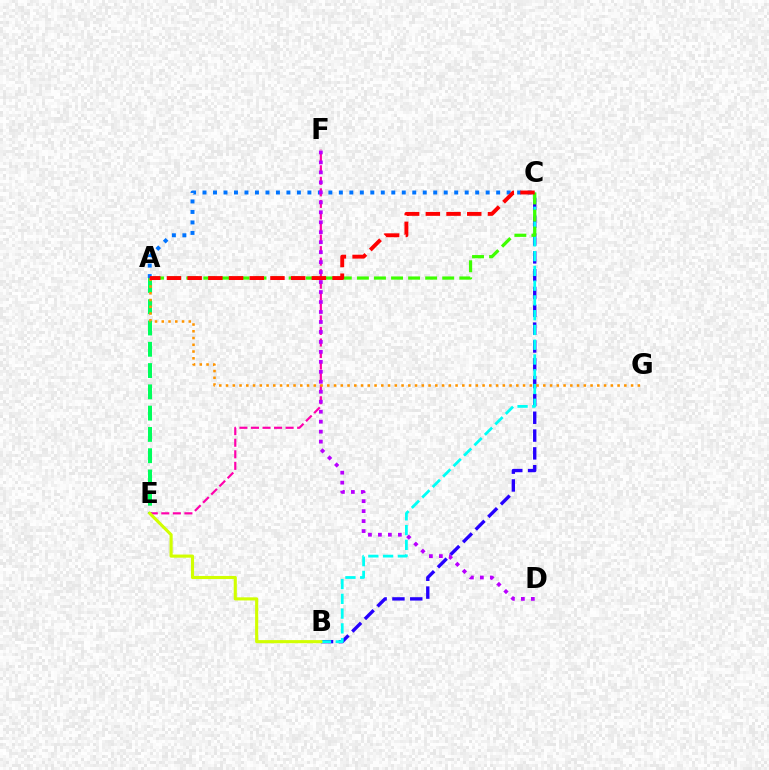{('A', 'C'): [{'color': '#0074ff', 'line_style': 'dotted', 'thickness': 2.85}, {'color': '#3dff00', 'line_style': 'dashed', 'thickness': 2.32}, {'color': '#ff0000', 'line_style': 'dashed', 'thickness': 2.81}], ('B', 'C'): [{'color': '#2500ff', 'line_style': 'dashed', 'thickness': 2.42}, {'color': '#00fff6', 'line_style': 'dashed', 'thickness': 2.01}], ('A', 'E'): [{'color': '#00ff5c', 'line_style': 'dashed', 'thickness': 2.89}], ('E', 'F'): [{'color': '#ff00ac', 'line_style': 'dashed', 'thickness': 1.57}], ('B', 'E'): [{'color': '#d1ff00', 'line_style': 'solid', 'thickness': 2.24}], ('D', 'F'): [{'color': '#b900ff', 'line_style': 'dotted', 'thickness': 2.71}], ('A', 'G'): [{'color': '#ff9400', 'line_style': 'dotted', 'thickness': 1.83}]}